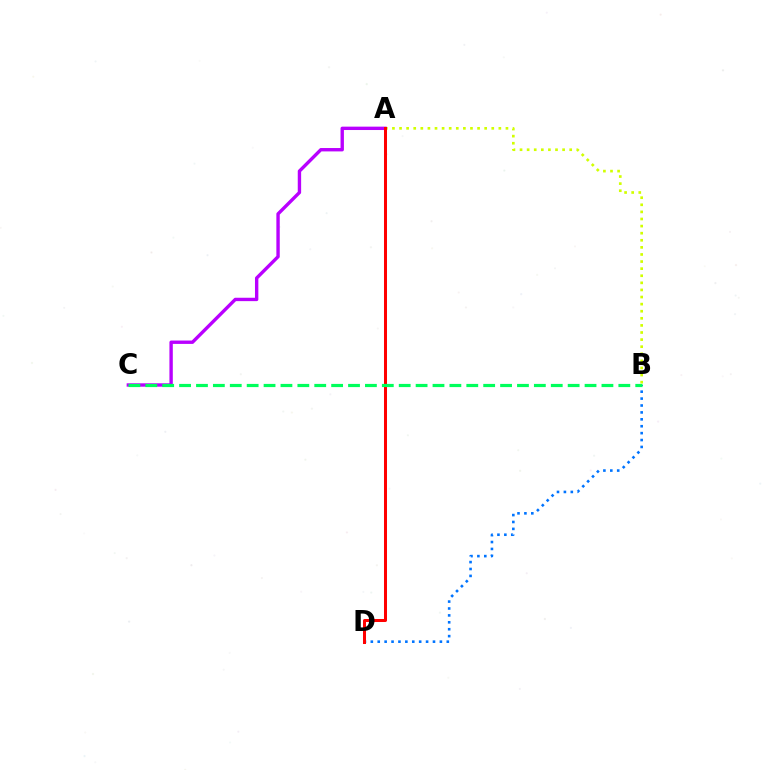{('B', 'D'): [{'color': '#0074ff', 'line_style': 'dotted', 'thickness': 1.88}], ('A', 'B'): [{'color': '#d1ff00', 'line_style': 'dotted', 'thickness': 1.93}], ('A', 'C'): [{'color': '#b900ff', 'line_style': 'solid', 'thickness': 2.43}], ('A', 'D'): [{'color': '#ff0000', 'line_style': 'solid', 'thickness': 2.17}], ('B', 'C'): [{'color': '#00ff5c', 'line_style': 'dashed', 'thickness': 2.3}]}